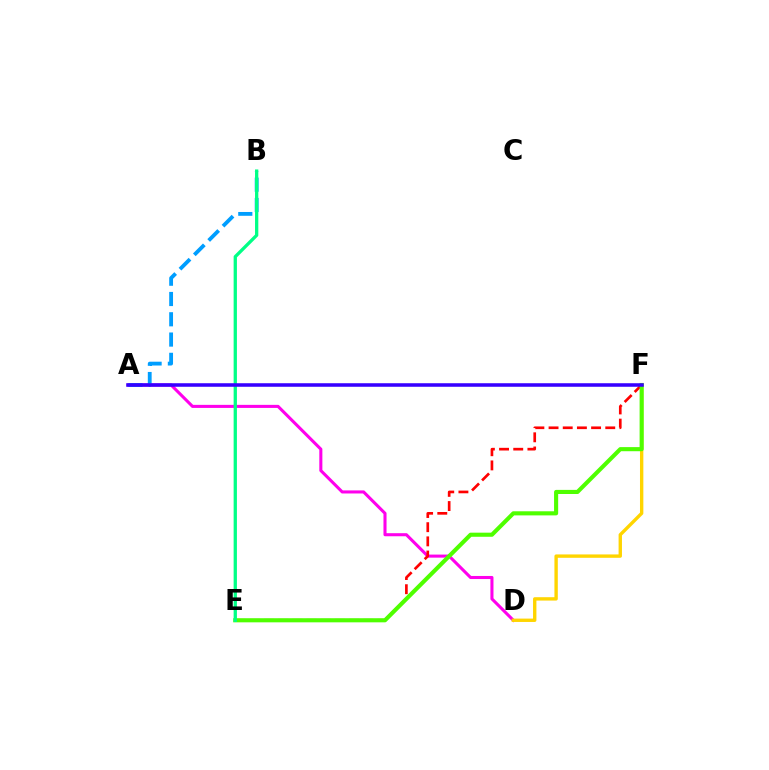{('A', 'D'): [{'color': '#ff00ed', 'line_style': 'solid', 'thickness': 2.21}], ('E', 'F'): [{'color': '#ff0000', 'line_style': 'dashed', 'thickness': 1.93}, {'color': '#4fff00', 'line_style': 'solid', 'thickness': 2.96}], ('A', 'B'): [{'color': '#009eff', 'line_style': 'dashed', 'thickness': 2.76}], ('D', 'F'): [{'color': '#ffd500', 'line_style': 'solid', 'thickness': 2.43}], ('B', 'E'): [{'color': '#00ff86', 'line_style': 'solid', 'thickness': 2.37}], ('A', 'F'): [{'color': '#3700ff', 'line_style': 'solid', 'thickness': 2.55}]}